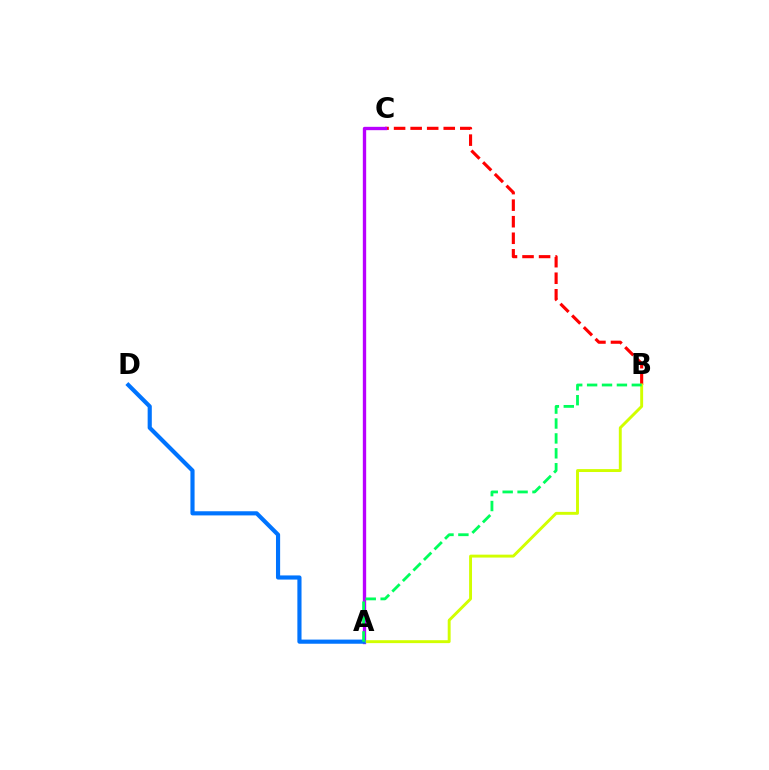{('B', 'C'): [{'color': '#ff0000', 'line_style': 'dashed', 'thickness': 2.25}], ('A', 'C'): [{'color': '#b900ff', 'line_style': 'solid', 'thickness': 2.41}], ('A', 'B'): [{'color': '#d1ff00', 'line_style': 'solid', 'thickness': 2.1}, {'color': '#00ff5c', 'line_style': 'dashed', 'thickness': 2.02}], ('A', 'D'): [{'color': '#0074ff', 'line_style': 'solid', 'thickness': 2.99}]}